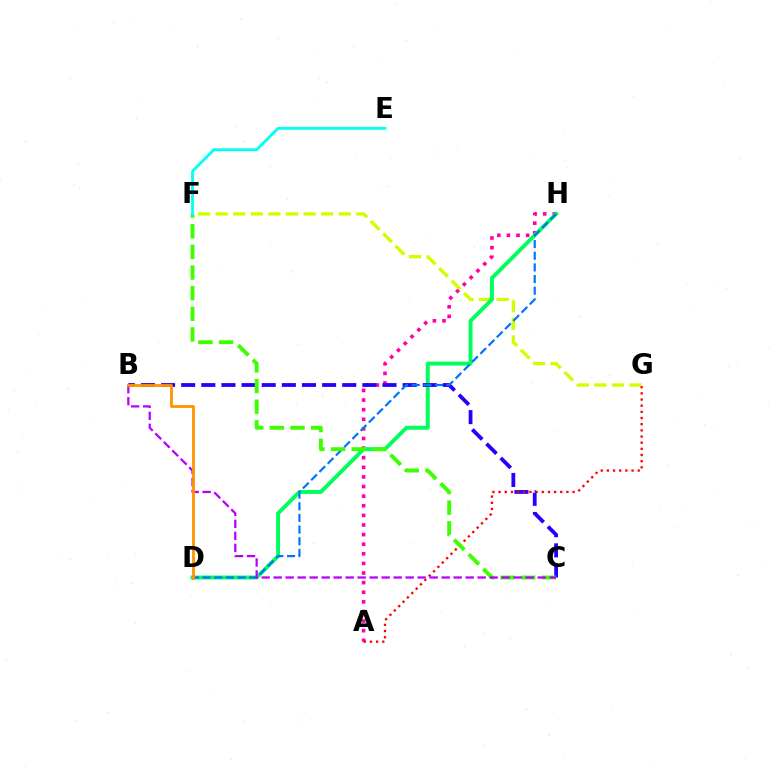{('A', 'H'): [{'color': '#ff00ac', 'line_style': 'dotted', 'thickness': 2.61}], ('F', 'G'): [{'color': '#d1ff00', 'line_style': 'dashed', 'thickness': 2.39}], ('D', 'H'): [{'color': '#00ff5c', 'line_style': 'solid', 'thickness': 2.82}, {'color': '#0074ff', 'line_style': 'dashed', 'thickness': 1.58}], ('B', 'C'): [{'color': '#2500ff', 'line_style': 'dashed', 'thickness': 2.73}, {'color': '#b900ff', 'line_style': 'dashed', 'thickness': 1.63}], ('A', 'G'): [{'color': '#ff0000', 'line_style': 'dotted', 'thickness': 1.67}], ('C', 'F'): [{'color': '#3dff00', 'line_style': 'dashed', 'thickness': 2.8}], ('E', 'F'): [{'color': '#00fff6', 'line_style': 'solid', 'thickness': 2.03}], ('B', 'D'): [{'color': '#ff9400', 'line_style': 'solid', 'thickness': 2.03}]}